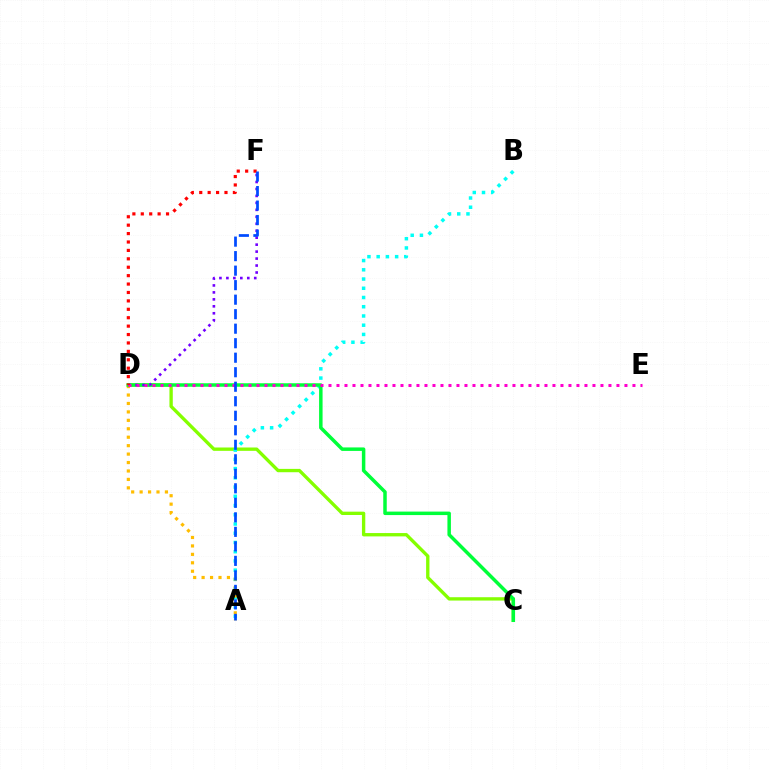{('C', 'D'): [{'color': '#84ff00', 'line_style': 'solid', 'thickness': 2.4}, {'color': '#00ff39', 'line_style': 'solid', 'thickness': 2.51}], ('A', 'B'): [{'color': '#00fff6', 'line_style': 'dotted', 'thickness': 2.51}], ('A', 'D'): [{'color': '#ffbd00', 'line_style': 'dotted', 'thickness': 2.29}], ('D', 'F'): [{'color': '#7200ff', 'line_style': 'dotted', 'thickness': 1.89}, {'color': '#ff0000', 'line_style': 'dotted', 'thickness': 2.29}], ('D', 'E'): [{'color': '#ff00cf', 'line_style': 'dotted', 'thickness': 2.17}], ('A', 'F'): [{'color': '#004bff', 'line_style': 'dashed', 'thickness': 1.97}]}